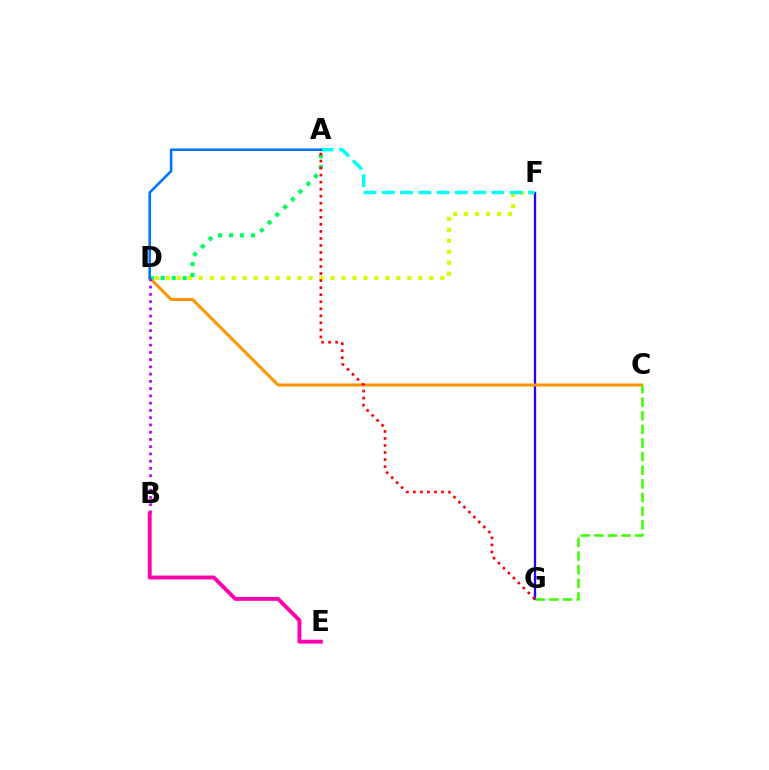{('D', 'F'): [{'color': '#d1ff00', 'line_style': 'dotted', 'thickness': 2.98}], ('F', 'G'): [{'color': '#2500ff', 'line_style': 'solid', 'thickness': 1.66}], ('A', 'F'): [{'color': '#00fff6', 'line_style': 'dashed', 'thickness': 2.48}], ('C', 'D'): [{'color': '#ff9400', 'line_style': 'solid', 'thickness': 2.18}], ('A', 'D'): [{'color': '#00ff5c', 'line_style': 'dotted', 'thickness': 2.97}, {'color': '#0074ff', 'line_style': 'solid', 'thickness': 1.87}], ('A', 'G'): [{'color': '#ff0000', 'line_style': 'dotted', 'thickness': 1.91}], ('B', 'D'): [{'color': '#b900ff', 'line_style': 'dotted', 'thickness': 1.97}], ('B', 'E'): [{'color': '#ff00ac', 'line_style': 'solid', 'thickness': 2.8}], ('C', 'G'): [{'color': '#3dff00', 'line_style': 'dashed', 'thickness': 1.85}]}